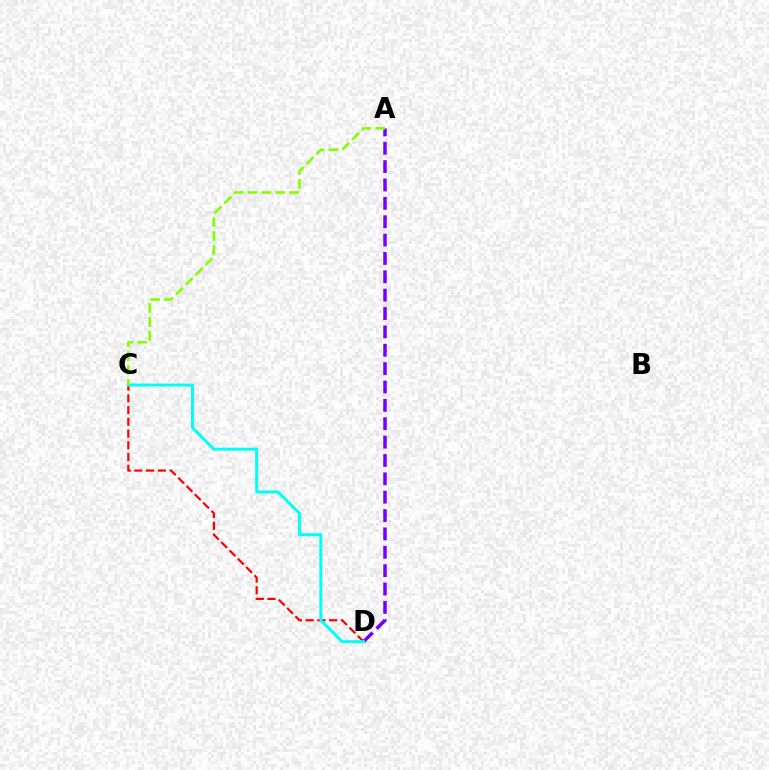{('C', 'D'): [{'color': '#ff0000', 'line_style': 'dashed', 'thickness': 1.6}, {'color': '#00fff6', 'line_style': 'solid', 'thickness': 2.13}], ('A', 'D'): [{'color': '#7200ff', 'line_style': 'dashed', 'thickness': 2.49}], ('A', 'C'): [{'color': '#84ff00', 'line_style': 'dashed', 'thickness': 1.89}]}